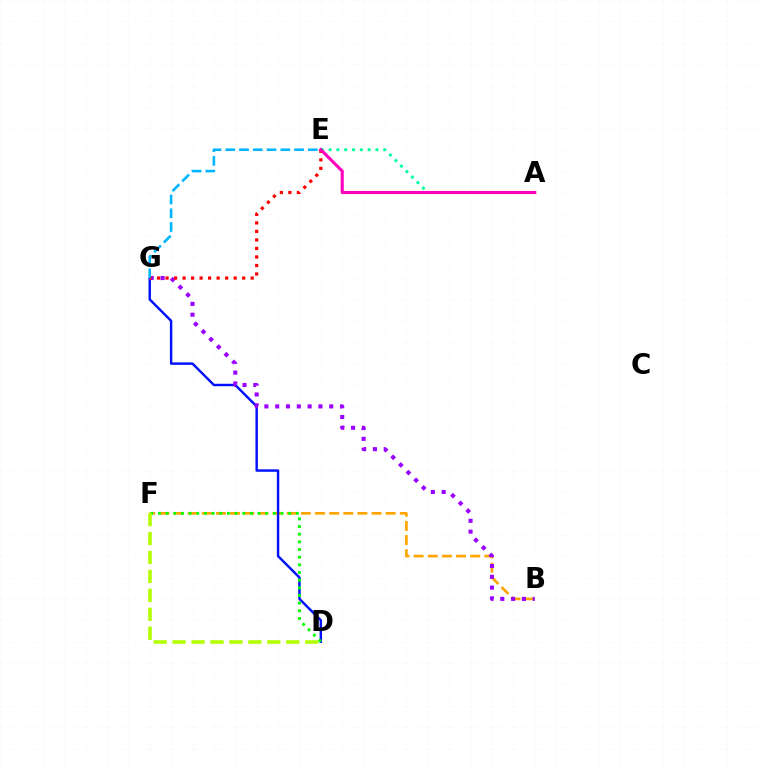{('B', 'F'): [{'color': '#ffa500', 'line_style': 'dashed', 'thickness': 1.92}], ('D', 'G'): [{'color': '#0010ff', 'line_style': 'solid', 'thickness': 1.75}], ('D', 'F'): [{'color': '#08ff00', 'line_style': 'dotted', 'thickness': 2.08}, {'color': '#b3ff00', 'line_style': 'dashed', 'thickness': 2.57}], ('B', 'G'): [{'color': '#9b00ff', 'line_style': 'dotted', 'thickness': 2.94}], ('E', 'G'): [{'color': '#ff0000', 'line_style': 'dotted', 'thickness': 2.31}, {'color': '#00b5ff', 'line_style': 'dashed', 'thickness': 1.87}], ('A', 'E'): [{'color': '#00ff9d', 'line_style': 'dotted', 'thickness': 2.12}, {'color': '#ff00bd', 'line_style': 'solid', 'thickness': 2.23}]}